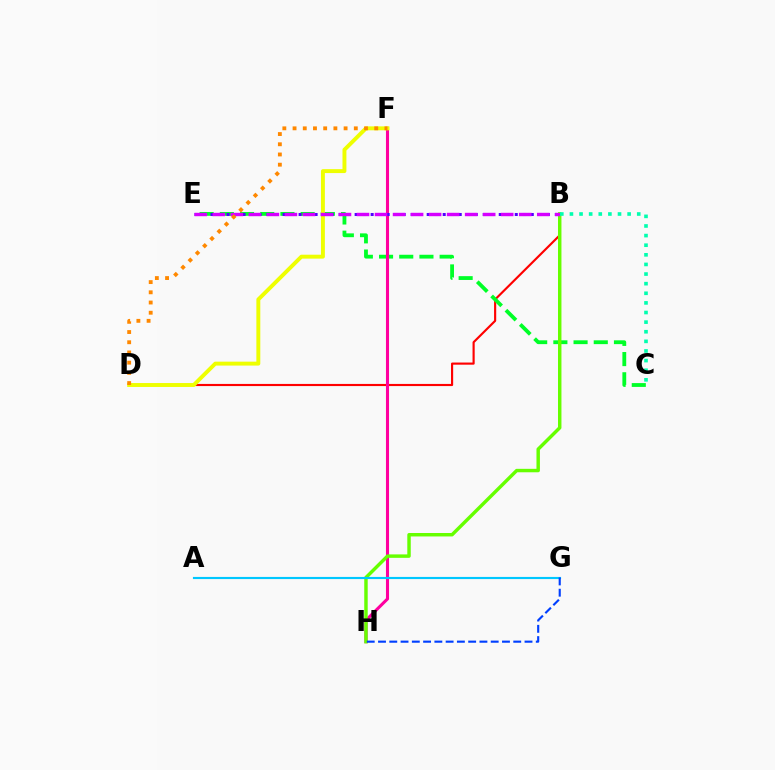{('B', 'D'): [{'color': '#ff0000', 'line_style': 'solid', 'thickness': 1.54}], ('C', 'E'): [{'color': '#00ff27', 'line_style': 'dashed', 'thickness': 2.74}], ('F', 'H'): [{'color': '#ff00a0', 'line_style': 'solid', 'thickness': 2.21}], ('B', 'H'): [{'color': '#66ff00', 'line_style': 'solid', 'thickness': 2.48}], ('D', 'F'): [{'color': '#eeff00', 'line_style': 'solid', 'thickness': 2.82}, {'color': '#ff8800', 'line_style': 'dotted', 'thickness': 2.77}], ('B', 'E'): [{'color': '#4f00ff', 'line_style': 'dotted', 'thickness': 2.18}, {'color': '#d600ff', 'line_style': 'dashed', 'thickness': 2.45}], ('A', 'G'): [{'color': '#00c7ff', 'line_style': 'solid', 'thickness': 1.55}], ('B', 'C'): [{'color': '#00ffaf', 'line_style': 'dotted', 'thickness': 2.61}], ('G', 'H'): [{'color': '#003fff', 'line_style': 'dashed', 'thickness': 1.53}]}